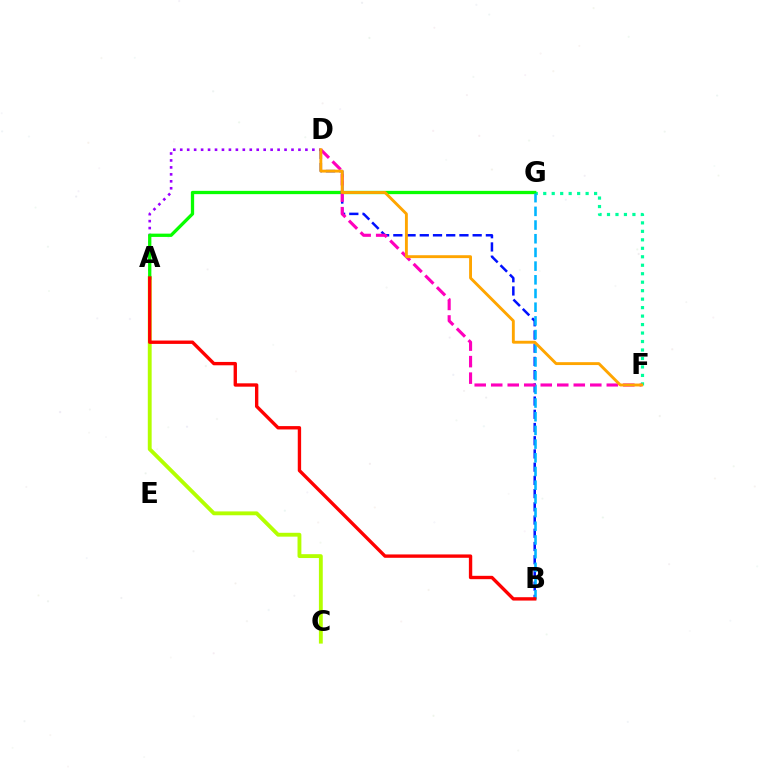{('A', 'D'): [{'color': '#9b00ff', 'line_style': 'dotted', 'thickness': 1.89}], ('A', 'C'): [{'color': '#b3ff00', 'line_style': 'solid', 'thickness': 2.78}], ('B', 'D'): [{'color': '#0010ff', 'line_style': 'dashed', 'thickness': 1.8}], ('F', 'G'): [{'color': '#00ff9d', 'line_style': 'dotted', 'thickness': 2.3}], ('A', 'G'): [{'color': '#08ff00', 'line_style': 'solid', 'thickness': 2.37}], ('B', 'G'): [{'color': '#00b5ff', 'line_style': 'dashed', 'thickness': 1.86}], ('D', 'F'): [{'color': '#ff00bd', 'line_style': 'dashed', 'thickness': 2.24}, {'color': '#ffa500', 'line_style': 'solid', 'thickness': 2.08}], ('A', 'B'): [{'color': '#ff0000', 'line_style': 'solid', 'thickness': 2.42}]}